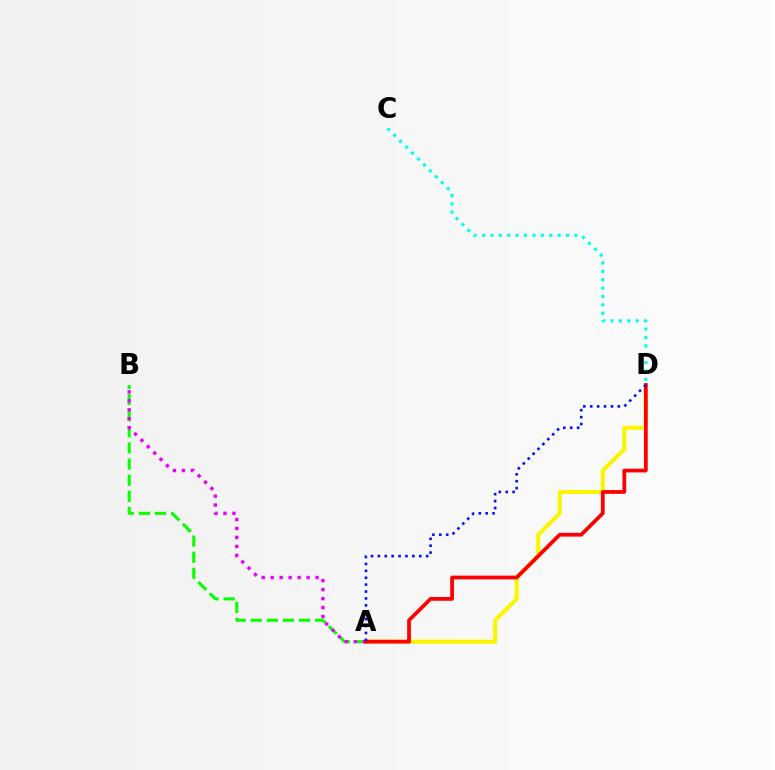{('A', 'B'): [{'color': '#08ff00', 'line_style': 'dashed', 'thickness': 2.19}, {'color': '#ee00ff', 'line_style': 'dotted', 'thickness': 2.44}], ('A', 'D'): [{'color': '#fcf500', 'line_style': 'solid', 'thickness': 2.94}, {'color': '#ff0000', 'line_style': 'solid', 'thickness': 2.71}, {'color': '#0010ff', 'line_style': 'dotted', 'thickness': 1.88}], ('C', 'D'): [{'color': '#00fff6', 'line_style': 'dotted', 'thickness': 2.28}]}